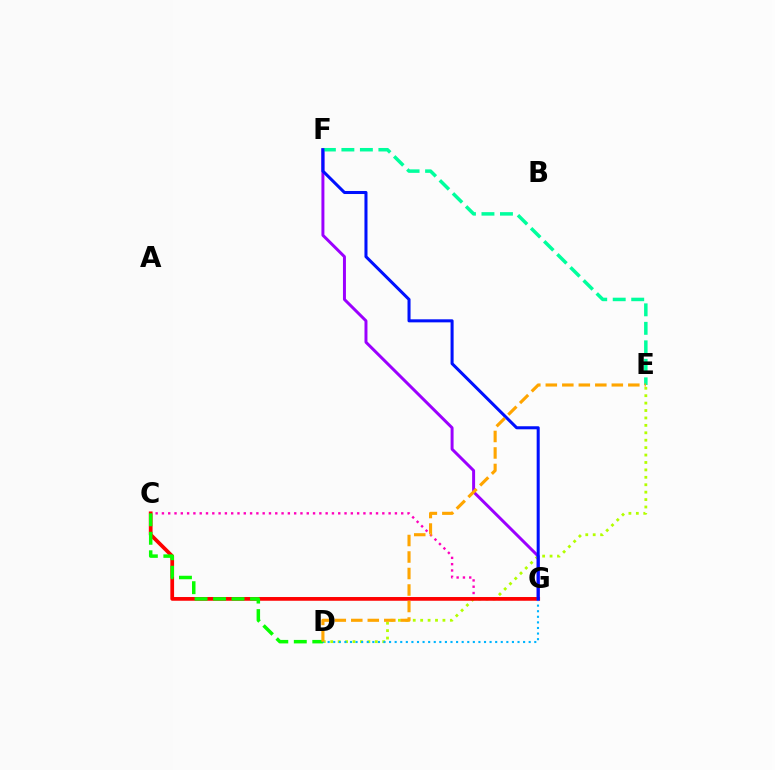{('C', 'G'): [{'color': '#ff00bd', 'line_style': 'dotted', 'thickness': 1.71}, {'color': '#ff0000', 'line_style': 'solid', 'thickness': 2.69}], ('D', 'E'): [{'color': '#b3ff00', 'line_style': 'dotted', 'thickness': 2.02}, {'color': '#ffa500', 'line_style': 'dashed', 'thickness': 2.24}], ('D', 'G'): [{'color': '#00b5ff', 'line_style': 'dotted', 'thickness': 1.52}], ('F', 'G'): [{'color': '#9b00ff', 'line_style': 'solid', 'thickness': 2.14}, {'color': '#0010ff', 'line_style': 'solid', 'thickness': 2.19}], ('C', 'D'): [{'color': '#08ff00', 'line_style': 'dashed', 'thickness': 2.51}], ('E', 'F'): [{'color': '#00ff9d', 'line_style': 'dashed', 'thickness': 2.51}]}